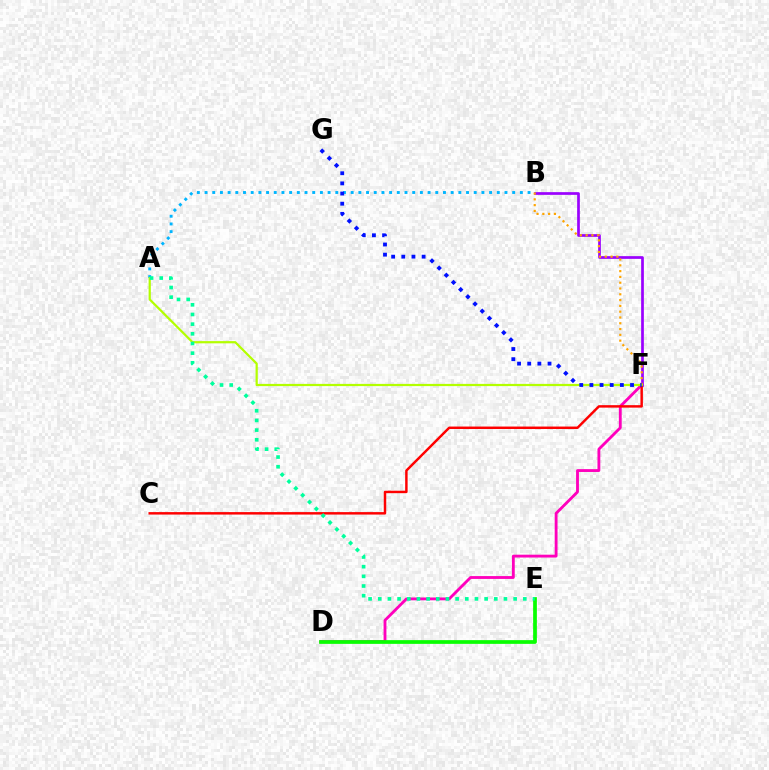{('D', 'F'): [{'color': '#ff00bd', 'line_style': 'solid', 'thickness': 2.05}], ('B', 'F'): [{'color': '#9b00ff', 'line_style': 'solid', 'thickness': 1.95}, {'color': '#ffa500', 'line_style': 'dotted', 'thickness': 1.57}], ('D', 'E'): [{'color': '#08ff00', 'line_style': 'solid', 'thickness': 2.69}], ('C', 'F'): [{'color': '#ff0000', 'line_style': 'solid', 'thickness': 1.77}], ('A', 'B'): [{'color': '#00b5ff', 'line_style': 'dotted', 'thickness': 2.09}], ('A', 'F'): [{'color': '#b3ff00', 'line_style': 'solid', 'thickness': 1.6}], ('F', 'G'): [{'color': '#0010ff', 'line_style': 'dotted', 'thickness': 2.76}], ('A', 'E'): [{'color': '#00ff9d', 'line_style': 'dotted', 'thickness': 2.63}]}